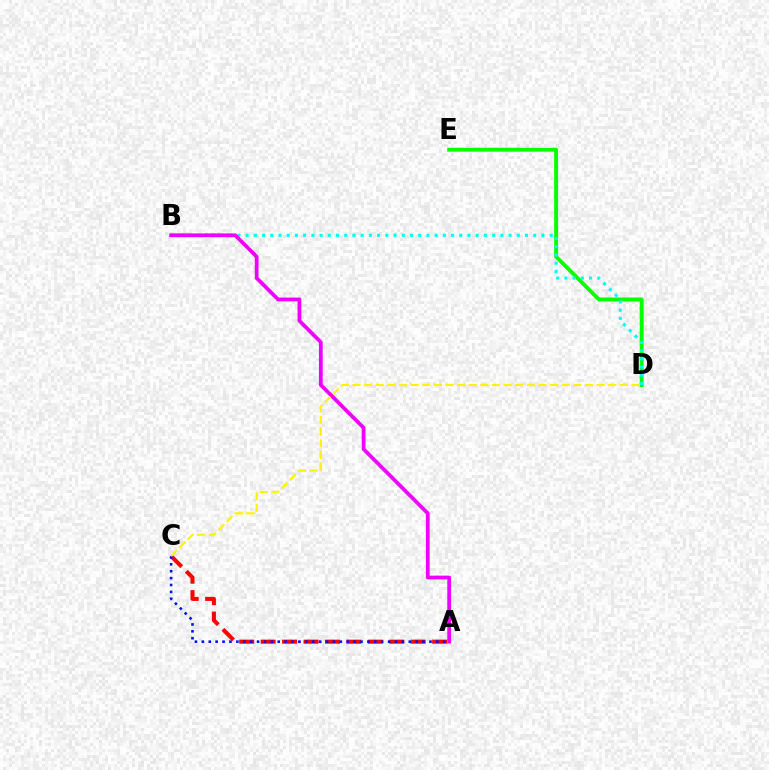{('A', 'C'): [{'color': '#ff0000', 'line_style': 'dashed', 'thickness': 2.91}, {'color': '#0010ff', 'line_style': 'dotted', 'thickness': 1.87}], ('D', 'E'): [{'color': '#08ff00', 'line_style': 'solid', 'thickness': 2.81}], ('B', 'D'): [{'color': '#00fff6', 'line_style': 'dotted', 'thickness': 2.23}], ('A', 'B'): [{'color': '#ee00ff', 'line_style': 'solid', 'thickness': 2.7}], ('C', 'D'): [{'color': '#fcf500', 'line_style': 'dashed', 'thickness': 1.58}]}